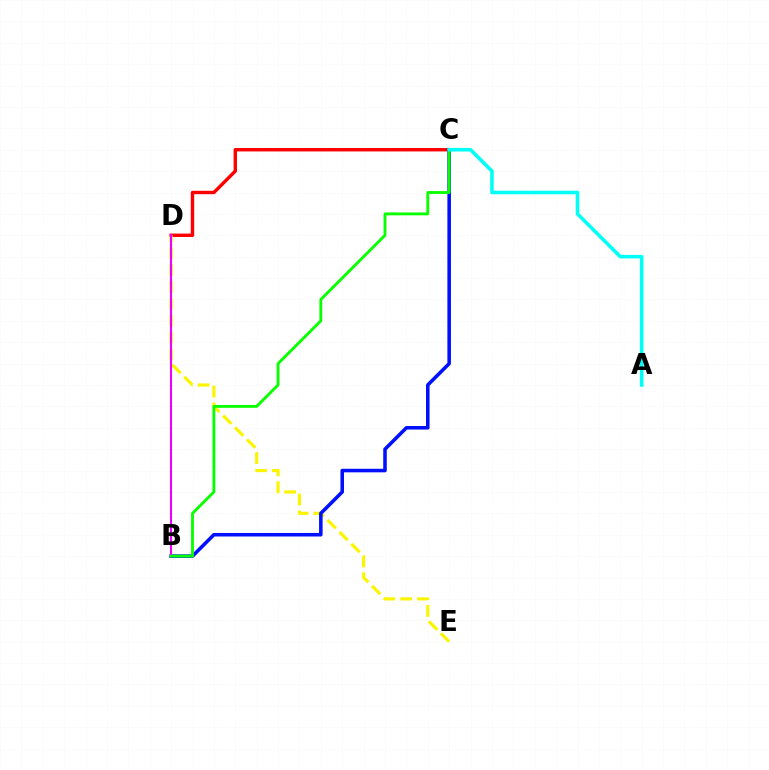{('C', 'D'): [{'color': '#ff0000', 'line_style': 'solid', 'thickness': 2.46}], ('D', 'E'): [{'color': '#fcf500', 'line_style': 'dashed', 'thickness': 2.29}], ('B', 'C'): [{'color': '#0010ff', 'line_style': 'solid', 'thickness': 2.56}, {'color': '#08ff00', 'line_style': 'solid', 'thickness': 2.06}], ('B', 'D'): [{'color': '#ee00ff', 'line_style': 'solid', 'thickness': 1.51}], ('A', 'C'): [{'color': '#00fff6', 'line_style': 'solid', 'thickness': 2.57}]}